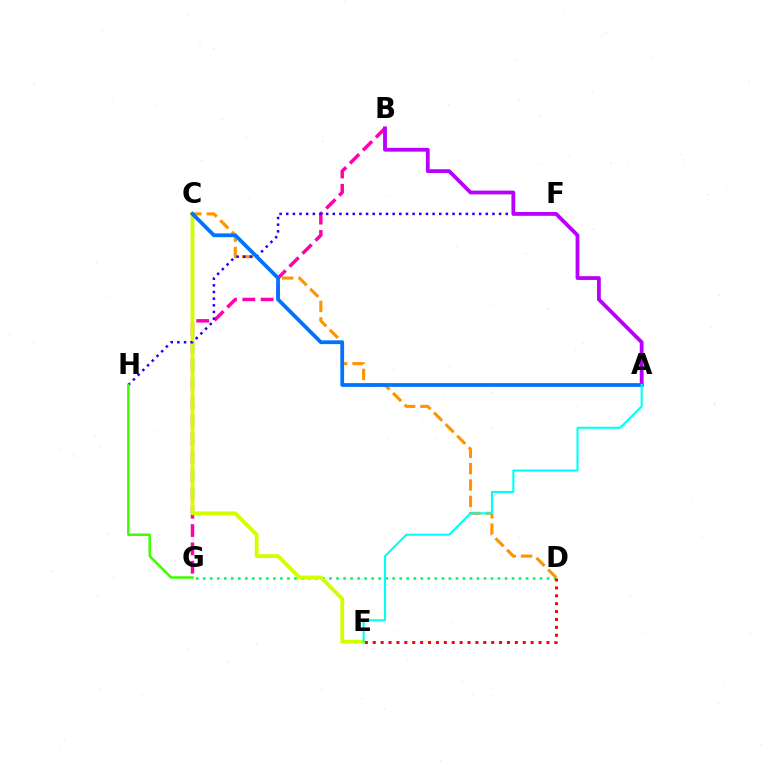{('D', 'G'): [{'color': '#00ff5c', 'line_style': 'dotted', 'thickness': 1.91}], ('C', 'D'): [{'color': '#ff9400', 'line_style': 'dashed', 'thickness': 2.22}], ('B', 'G'): [{'color': '#ff00ac', 'line_style': 'dashed', 'thickness': 2.49}], ('C', 'E'): [{'color': '#d1ff00', 'line_style': 'solid', 'thickness': 2.76}], ('F', 'H'): [{'color': '#2500ff', 'line_style': 'dotted', 'thickness': 1.81}], ('D', 'E'): [{'color': '#ff0000', 'line_style': 'dotted', 'thickness': 2.15}], ('A', 'B'): [{'color': '#b900ff', 'line_style': 'solid', 'thickness': 2.74}], ('G', 'H'): [{'color': '#3dff00', 'line_style': 'solid', 'thickness': 1.82}], ('A', 'C'): [{'color': '#0074ff', 'line_style': 'solid', 'thickness': 2.71}], ('A', 'E'): [{'color': '#00fff6', 'line_style': 'solid', 'thickness': 1.51}]}